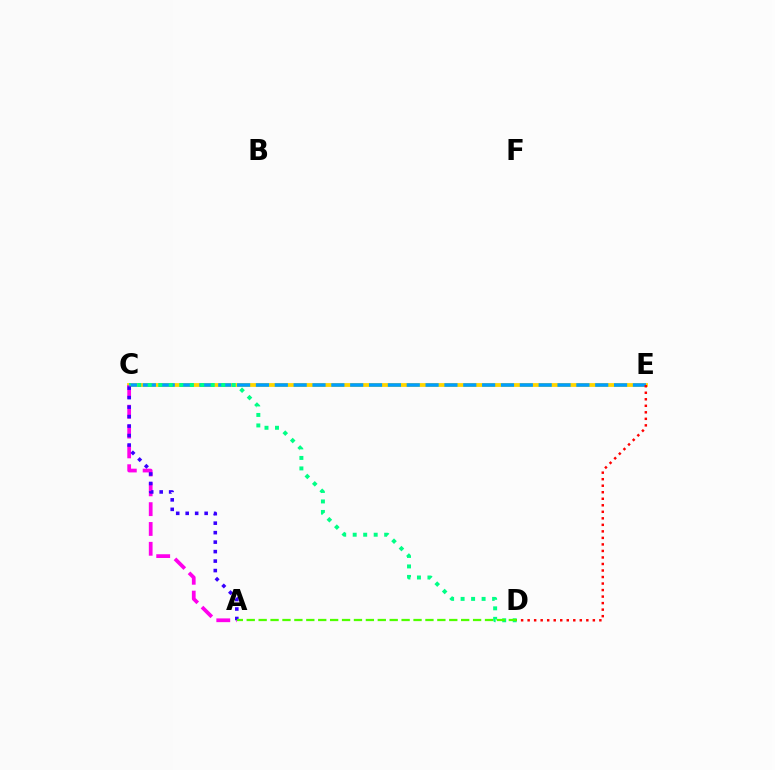{('C', 'E'): [{'color': '#ffd500', 'line_style': 'solid', 'thickness': 2.74}, {'color': '#009eff', 'line_style': 'dashed', 'thickness': 2.56}], ('A', 'C'): [{'color': '#ff00ed', 'line_style': 'dashed', 'thickness': 2.69}, {'color': '#3700ff', 'line_style': 'dotted', 'thickness': 2.58}], ('C', 'D'): [{'color': '#00ff86', 'line_style': 'dotted', 'thickness': 2.85}], ('A', 'D'): [{'color': '#4fff00', 'line_style': 'dashed', 'thickness': 1.62}], ('D', 'E'): [{'color': '#ff0000', 'line_style': 'dotted', 'thickness': 1.77}]}